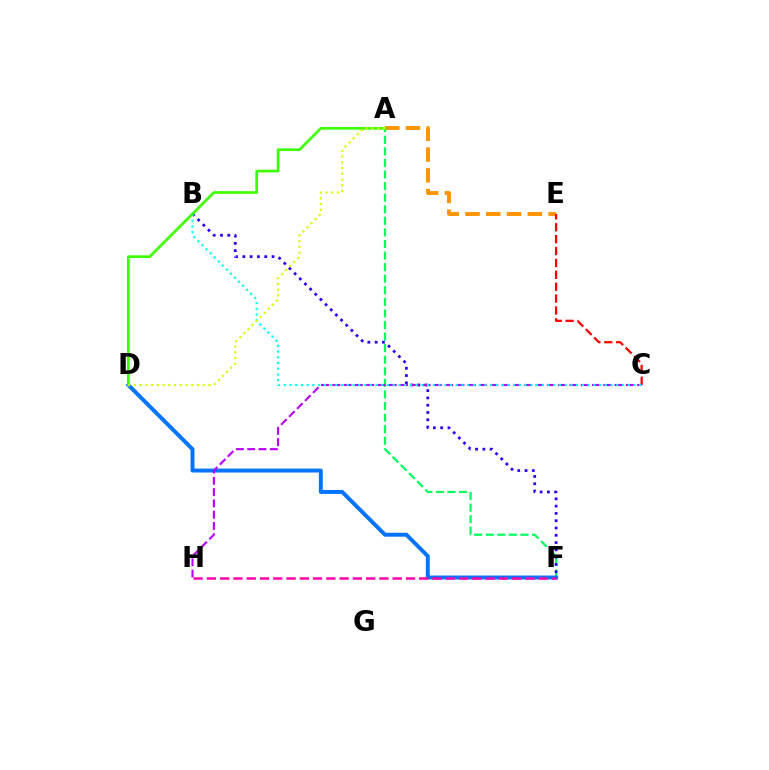{('A', 'E'): [{'color': '#ff9400', 'line_style': 'dashed', 'thickness': 2.82}], ('A', 'F'): [{'color': '#00ff5c', 'line_style': 'dashed', 'thickness': 1.57}], ('C', 'E'): [{'color': '#ff0000', 'line_style': 'dashed', 'thickness': 1.62}], ('D', 'F'): [{'color': '#0074ff', 'line_style': 'solid', 'thickness': 2.83}], ('B', 'F'): [{'color': '#2500ff', 'line_style': 'dotted', 'thickness': 1.98}], ('C', 'H'): [{'color': '#b900ff', 'line_style': 'dashed', 'thickness': 1.53}], ('B', 'C'): [{'color': '#00fff6', 'line_style': 'dotted', 'thickness': 1.56}], ('A', 'D'): [{'color': '#3dff00', 'line_style': 'solid', 'thickness': 1.94}, {'color': '#d1ff00', 'line_style': 'dotted', 'thickness': 1.56}], ('F', 'H'): [{'color': '#ff00ac', 'line_style': 'dashed', 'thickness': 1.8}]}